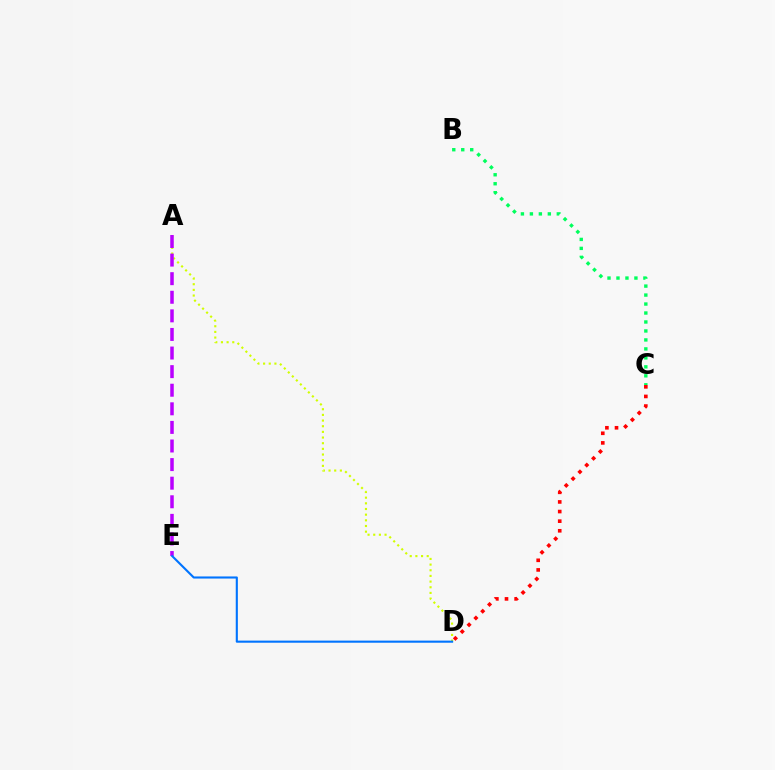{('C', 'D'): [{'color': '#ff0000', 'line_style': 'dotted', 'thickness': 2.61}], ('A', 'D'): [{'color': '#d1ff00', 'line_style': 'dotted', 'thickness': 1.54}], ('A', 'E'): [{'color': '#b900ff', 'line_style': 'dashed', 'thickness': 2.53}], ('B', 'C'): [{'color': '#00ff5c', 'line_style': 'dotted', 'thickness': 2.44}], ('D', 'E'): [{'color': '#0074ff', 'line_style': 'solid', 'thickness': 1.52}]}